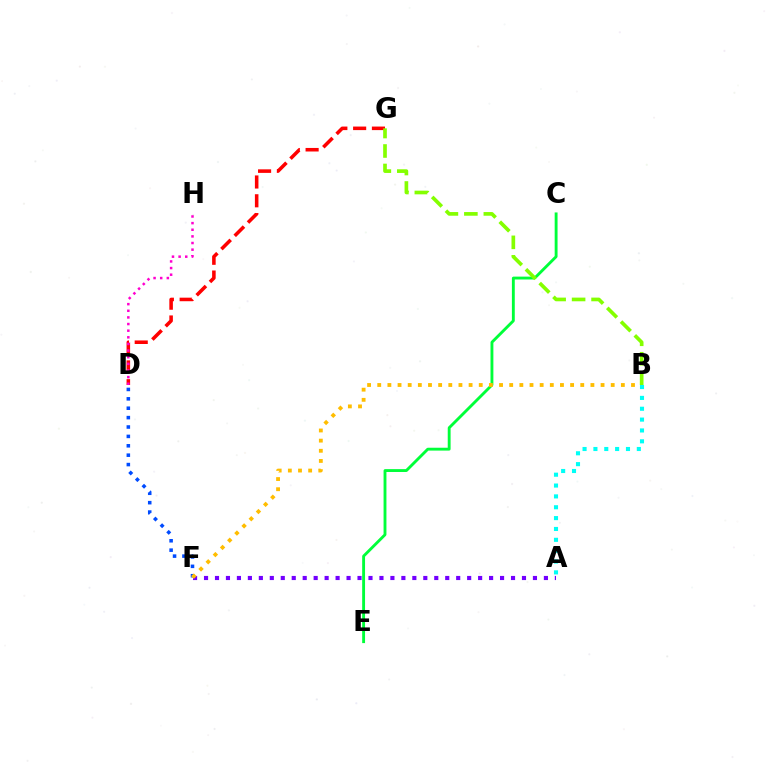{('A', 'F'): [{'color': '#7200ff', 'line_style': 'dotted', 'thickness': 2.98}], ('C', 'E'): [{'color': '#00ff39', 'line_style': 'solid', 'thickness': 2.07}], ('D', 'F'): [{'color': '#004bff', 'line_style': 'dotted', 'thickness': 2.55}], ('D', 'G'): [{'color': '#ff0000', 'line_style': 'dashed', 'thickness': 2.55}], ('B', 'F'): [{'color': '#ffbd00', 'line_style': 'dotted', 'thickness': 2.76}], ('B', 'G'): [{'color': '#84ff00', 'line_style': 'dashed', 'thickness': 2.64}], ('D', 'H'): [{'color': '#ff00cf', 'line_style': 'dotted', 'thickness': 1.8}], ('A', 'B'): [{'color': '#00fff6', 'line_style': 'dotted', 'thickness': 2.95}]}